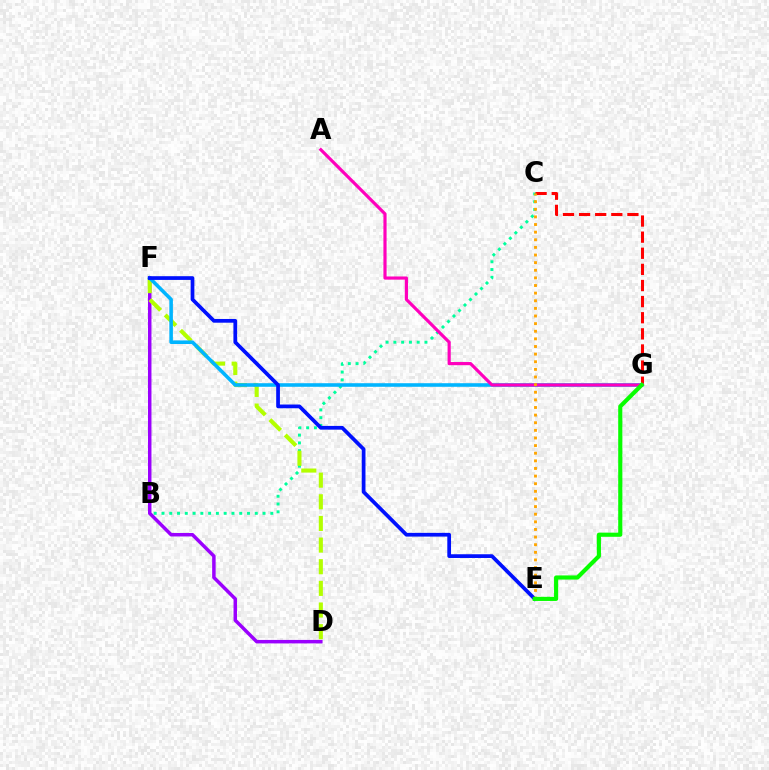{('B', 'C'): [{'color': '#00ff9d', 'line_style': 'dotted', 'thickness': 2.11}], ('C', 'G'): [{'color': '#ff0000', 'line_style': 'dashed', 'thickness': 2.19}], ('D', 'F'): [{'color': '#9b00ff', 'line_style': 'solid', 'thickness': 2.5}, {'color': '#b3ff00', 'line_style': 'dashed', 'thickness': 2.94}], ('F', 'G'): [{'color': '#00b5ff', 'line_style': 'solid', 'thickness': 2.57}], ('A', 'G'): [{'color': '#ff00bd', 'line_style': 'solid', 'thickness': 2.28}], ('E', 'F'): [{'color': '#0010ff', 'line_style': 'solid', 'thickness': 2.68}], ('C', 'E'): [{'color': '#ffa500', 'line_style': 'dotted', 'thickness': 2.07}], ('E', 'G'): [{'color': '#08ff00', 'line_style': 'solid', 'thickness': 2.98}]}